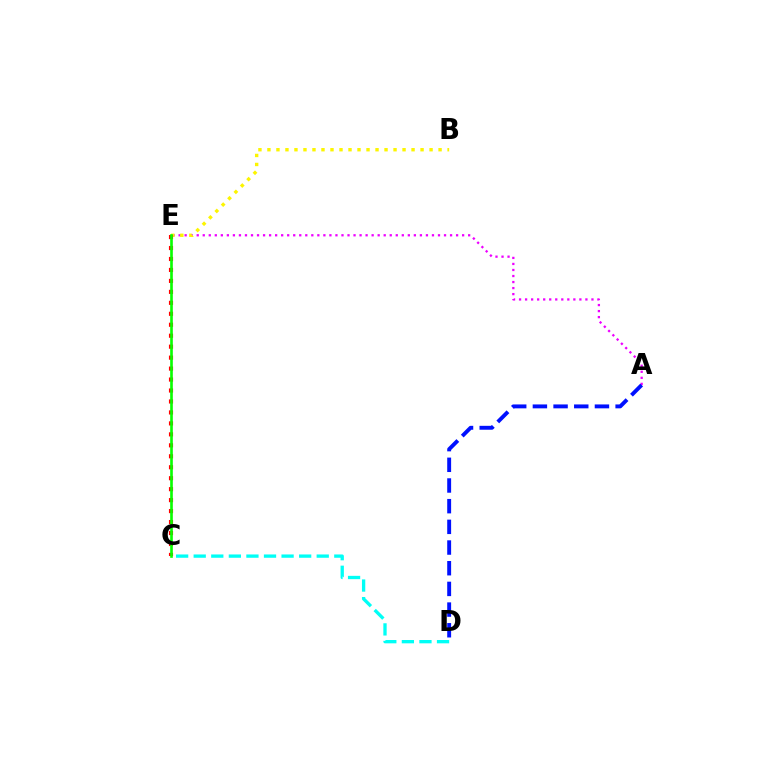{('A', 'E'): [{'color': '#ee00ff', 'line_style': 'dotted', 'thickness': 1.64}], ('B', 'E'): [{'color': '#fcf500', 'line_style': 'dotted', 'thickness': 2.45}], ('C', 'E'): [{'color': '#ff0000', 'line_style': 'dotted', 'thickness': 2.98}, {'color': '#08ff00', 'line_style': 'solid', 'thickness': 1.9}], ('A', 'D'): [{'color': '#0010ff', 'line_style': 'dashed', 'thickness': 2.81}], ('C', 'D'): [{'color': '#00fff6', 'line_style': 'dashed', 'thickness': 2.39}]}